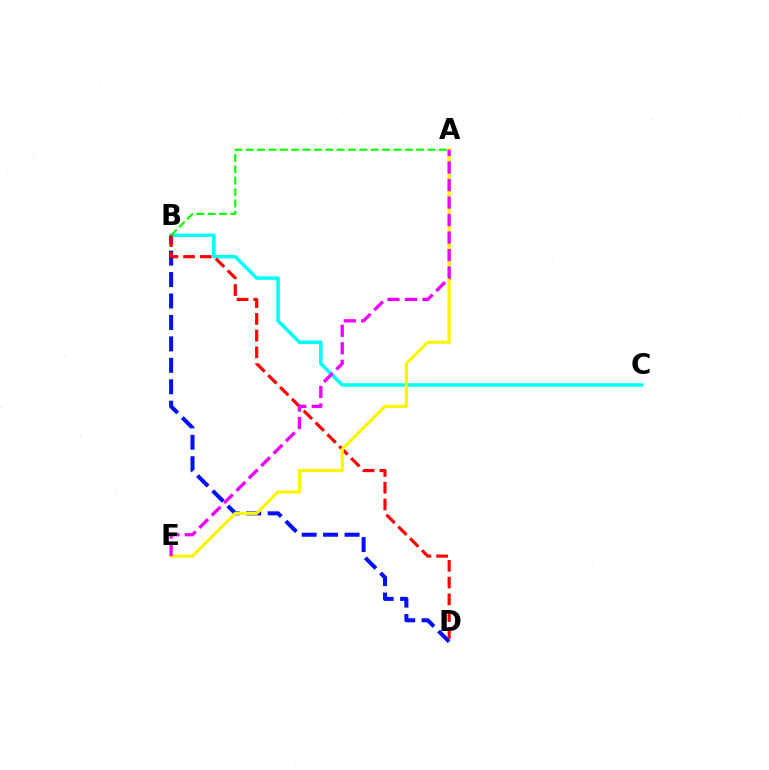{('B', 'D'): [{'color': '#0010ff', 'line_style': 'dashed', 'thickness': 2.91}, {'color': '#ff0000', 'line_style': 'dashed', 'thickness': 2.28}], ('B', 'C'): [{'color': '#00fff6', 'line_style': 'solid', 'thickness': 2.54}], ('A', 'B'): [{'color': '#08ff00', 'line_style': 'dashed', 'thickness': 1.54}], ('A', 'E'): [{'color': '#fcf500', 'line_style': 'solid', 'thickness': 2.28}, {'color': '#ee00ff', 'line_style': 'dashed', 'thickness': 2.38}]}